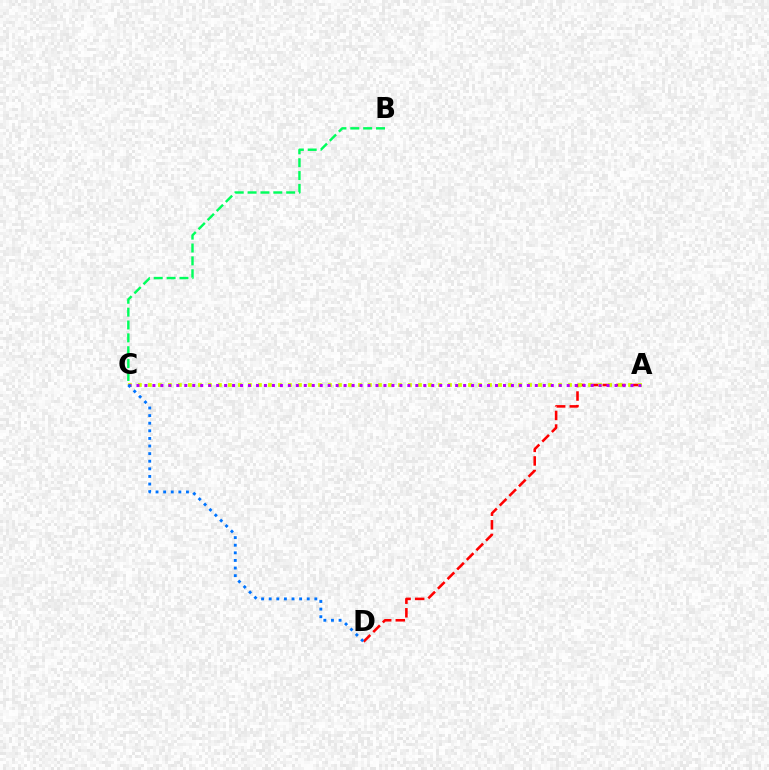{('A', 'D'): [{'color': '#ff0000', 'line_style': 'dashed', 'thickness': 1.85}], ('A', 'C'): [{'color': '#d1ff00', 'line_style': 'dotted', 'thickness': 2.72}, {'color': '#b900ff', 'line_style': 'dotted', 'thickness': 2.16}], ('B', 'C'): [{'color': '#00ff5c', 'line_style': 'dashed', 'thickness': 1.75}], ('C', 'D'): [{'color': '#0074ff', 'line_style': 'dotted', 'thickness': 2.07}]}